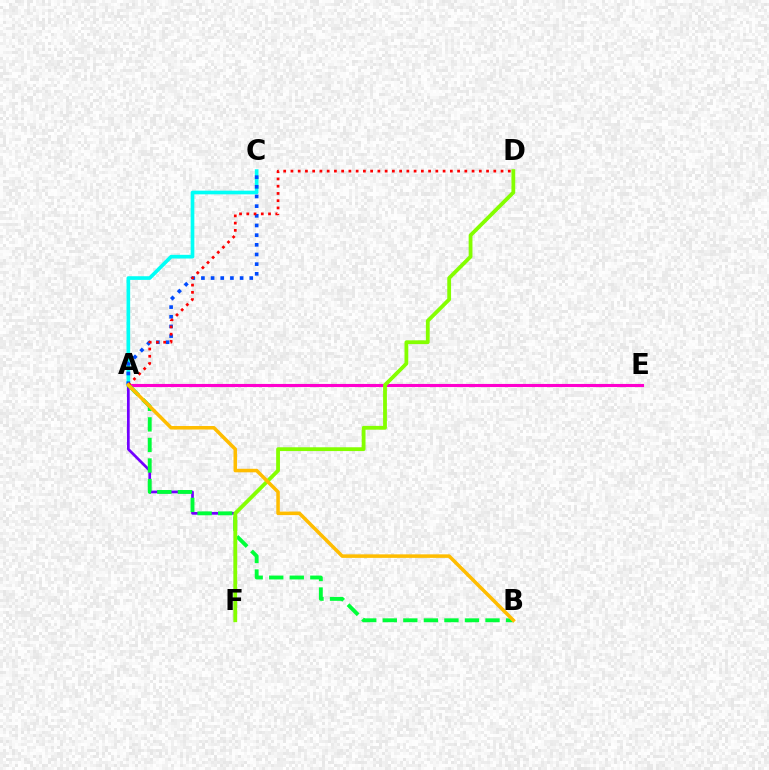{('A', 'C'): [{'color': '#00fff6', 'line_style': 'solid', 'thickness': 2.64}, {'color': '#004bff', 'line_style': 'dotted', 'thickness': 2.63}], ('A', 'F'): [{'color': '#7200ff', 'line_style': 'solid', 'thickness': 1.96}], ('A', 'E'): [{'color': '#ff00cf', 'line_style': 'solid', 'thickness': 2.23}], ('A', 'B'): [{'color': '#00ff39', 'line_style': 'dashed', 'thickness': 2.79}, {'color': '#ffbd00', 'line_style': 'solid', 'thickness': 2.54}], ('A', 'D'): [{'color': '#ff0000', 'line_style': 'dotted', 'thickness': 1.97}], ('D', 'F'): [{'color': '#84ff00', 'line_style': 'solid', 'thickness': 2.74}]}